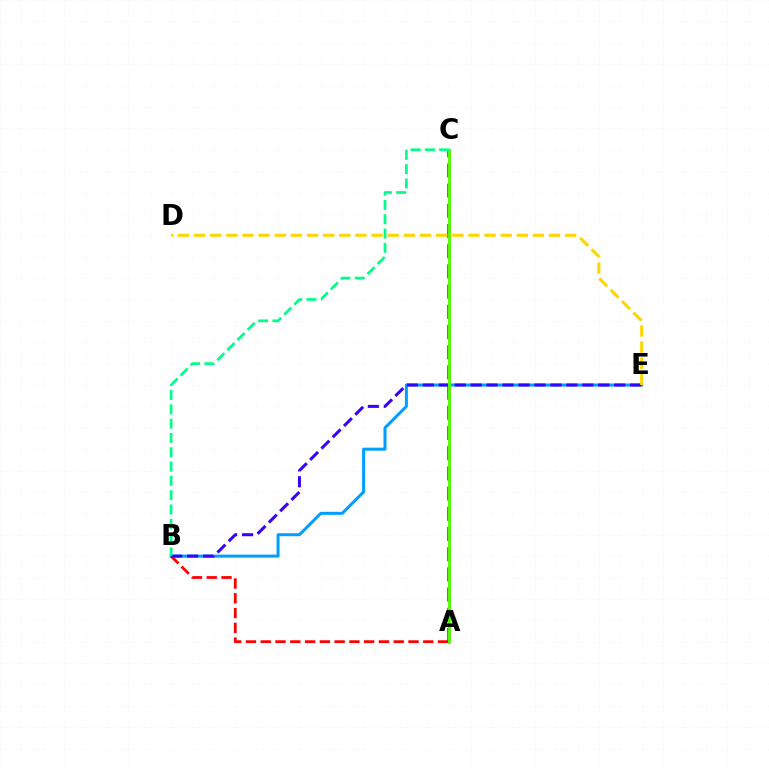{('B', 'E'): [{'color': '#009eff', 'line_style': 'solid', 'thickness': 2.17}, {'color': '#3700ff', 'line_style': 'dashed', 'thickness': 2.17}], ('A', 'C'): [{'color': '#ff00ed', 'line_style': 'dashed', 'thickness': 2.74}, {'color': '#4fff00', 'line_style': 'solid', 'thickness': 2.08}], ('A', 'B'): [{'color': '#ff0000', 'line_style': 'dashed', 'thickness': 2.01}], ('D', 'E'): [{'color': '#ffd500', 'line_style': 'dashed', 'thickness': 2.19}], ('B', 'C'): [{'color': '#00ff86', 'line_style': 'dashed', 'thickness': 1.94}]}